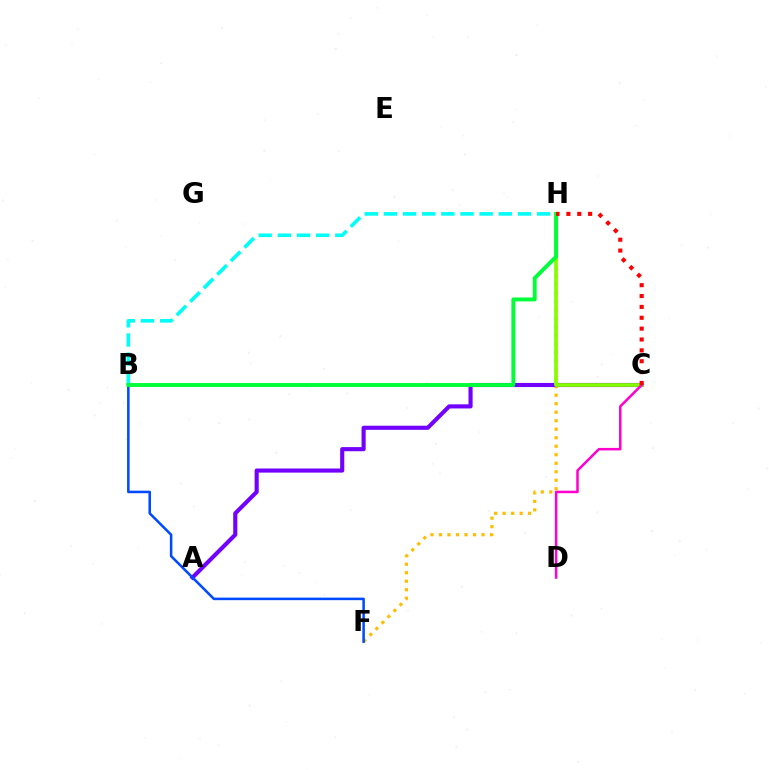{('F', 'H'): [{'color': '#ffbd00', 'line_style': 'dotted', 'thickness': 2.31}], ('A', 'C'): [{'color': '#7200ff', 'line_style': 'solid', 'thickness': 2.96}], ('C', 'H'): [{'color': '#84ff00', 'line_style': 'solid', 'thickness': 2.68}, {'color': '#ff0000', 'line_style': 'dotted', 'thickness': 2.95}], ('B', 'H'): [{'color': '#00fff6', 'line_style': 'dashed', 'thickness': 2.6}, {'color': '#00ff39', 'line_style': 'solid', 'thickness': 2.8}], ('B', 'F'): [{'color': '#004bff', 'line_style': 'solid', 'thickness': 1.83}], ('C', 'D'): [{'color': '#ff00cf', 'line_style': 'solid', 'thickness': 1.81}]}